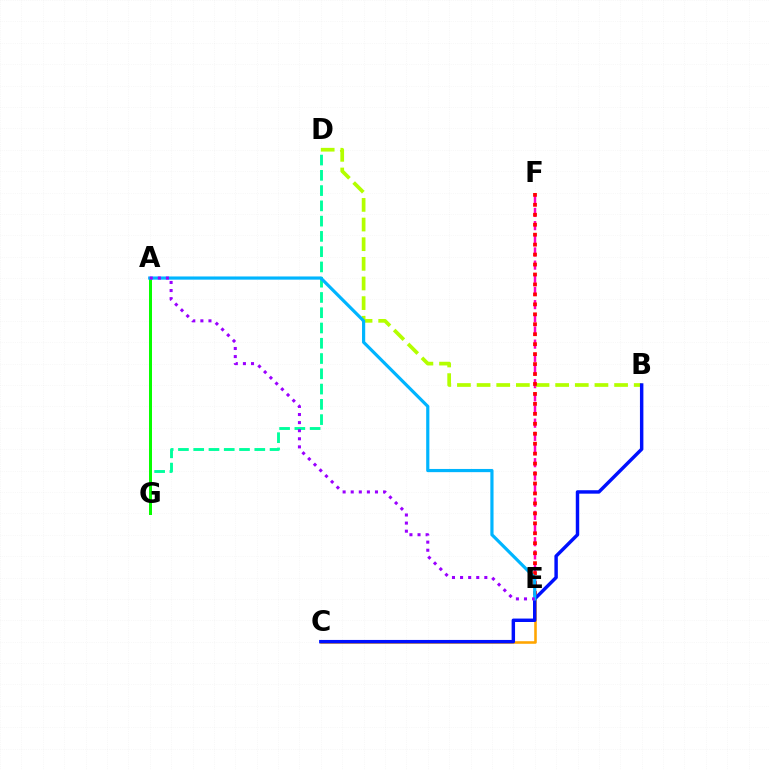{('D', 'G'): [{'color': '#00ff9d', 'line_style': 'dashed', 'thickness': 2.07}], ('C', 'E'): [{'color': '#ffa500', 'line_style': 'solid', 'thickness': 1.86}], ('A', 'G'): [{'color': '#08ff00', 'line_style': 'solid', 'thickness': 2.16}], ('E', 'F'): [{'color': '#ff00bd', 'line_style': 'dashed', 'thickness': 1.79}, {'color': '#ff0000', 'line_style': 'dotted', 'thickness': 2.7}], ('B', 'D'): [{'color': '#b3ff00', 'line_style': 'dashed', 'thickness': 2.67}], ('B', 'C'): [{'color': '#0010ff', 'line_style': 'solid', 'thickness': 2.48}], ('A', 'E'): [{'color': '#00b5ff', 'line_style': 'solid', 'thickness': 2.3}, {'color': '#9b00ff', 'line_style': 'dotted', 'thickness': 2.2}]}